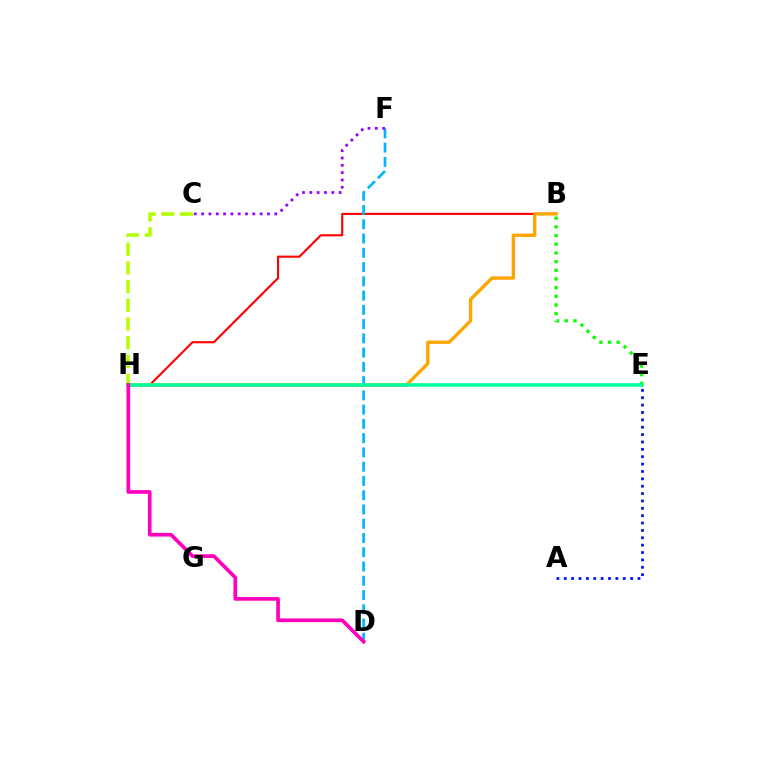{('B', 'H'): [{'color': '#ff0000', 'line_style': 'solid', 'thickness': 1.52}, {'color': '#ffa500', 'line_style': 'solid', 'thickness': 2.42}], ('A', 'E'): [{'color': '#0010ff', 'line_style': 'dotted', 'thickness': 2.0}], ('B', 'E'): [{'color': '#08ff00', 'line_style': 'dotted', 'thickness': 2.36}], ('D', 'F'): [{'color': '#00b5ff', 'line_style': 'dashed', 'thickness': 1.94}], ('C', 'H'): [{'color': '#b3ff00', 'line_style': 'dashed', 'thickness': 2.54}], ('C', 'F'): [{'color': '#9b00ff', 'line_style': 'dotted', 'thickness': 1.99}], ('E', 'H'): [{'color': '#00ff9d', 'line_style': 'solid', 'thickness': 2.56}], ('D', 'H'): [{'color': '#ff00bd', 'line_style': 'solid', 'thickness': 2.65}]}